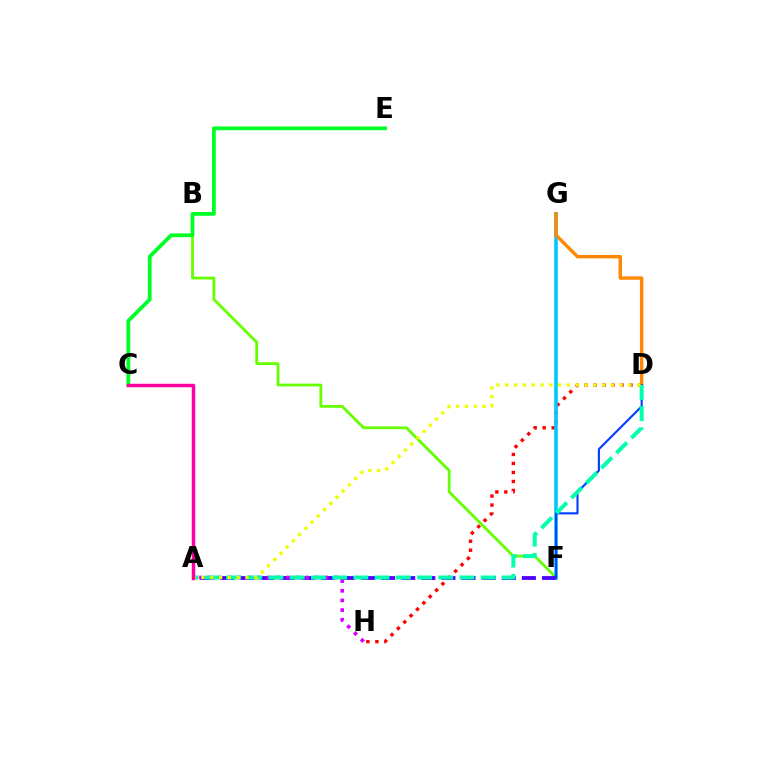{('B', 'F'): [{'color': '#66ff00', 'line_style': 'solid', 'thickness': 2.01}], ('D', 'H'): [{'color': '#ff0000', 'line_style': 'dotted', 'thickness': 2.45}], ('F', 'G'): [{'color': '#00c7ff', 'line_style': 'solid', 'thickness': 2.59}], ('A', 'F'): [{'color': '#4f00ff', 'line_style': 'dashed', 'thickness': 2.73}], ('A', 'H'): [{'color': '#d600ff', 'line_style': 'dotted', 'thickness': 2.62}], ('C', 'E'): [{'color': '#00ff27', 'line_style': 'solid', 'thickness': 2.73}], ('D', 'G'): [{'color': '#ff8800', 'line_style': 'solid', 'thickness': 2.46}], ('D', 'F'): [{'color': '#003fff', 'line_style': 'solid', 'thickness': 1.53}], ('A', 'D'): [{'color': '#00ffaf', 'line_style': 'dashed', 'thickness': 2.88}, {'color': '#eeff00', 'line_style': 'dotted', 'thickness': 2.39}], ('A', 'C'): [{'color': '#ff00a0', 'line_style': 'solid', 'thickness': 2.5}]}